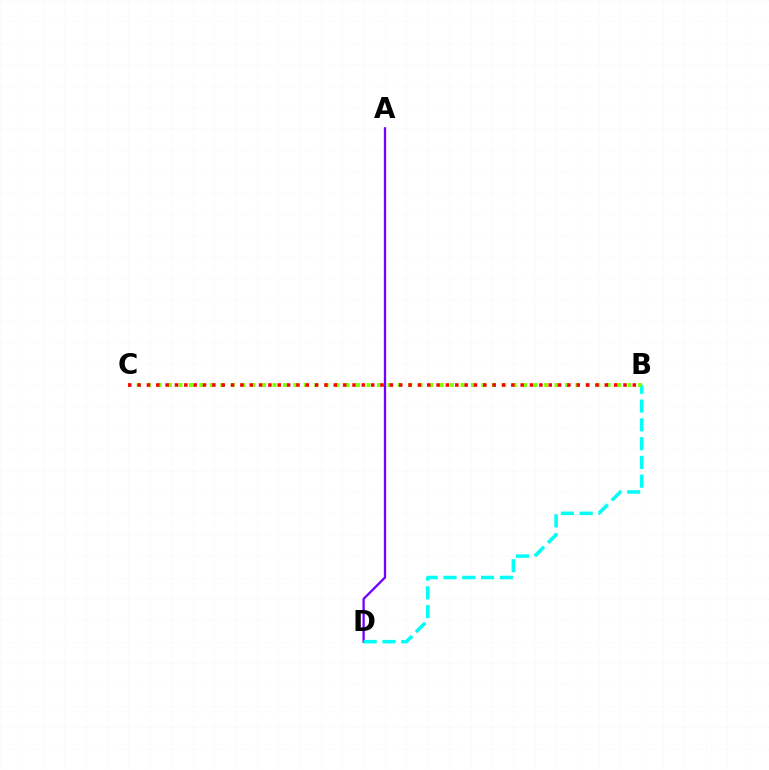{('A', 'D'): [{'color': '#7200ff', 'line_style': 'solid', 'thickness': 1.65}], ('B', 'D'): [{'color': '#00fff6', 'line_style': 'dashed', 'thickness': 2.55}], ('B', 'C'): [{'color': '#84ff00', 'line_style': 'dotted', 'thickness': 2.84}, {'color': '#ff0000', 'line_style': 'dotted', 'thickness': 2.54}]}